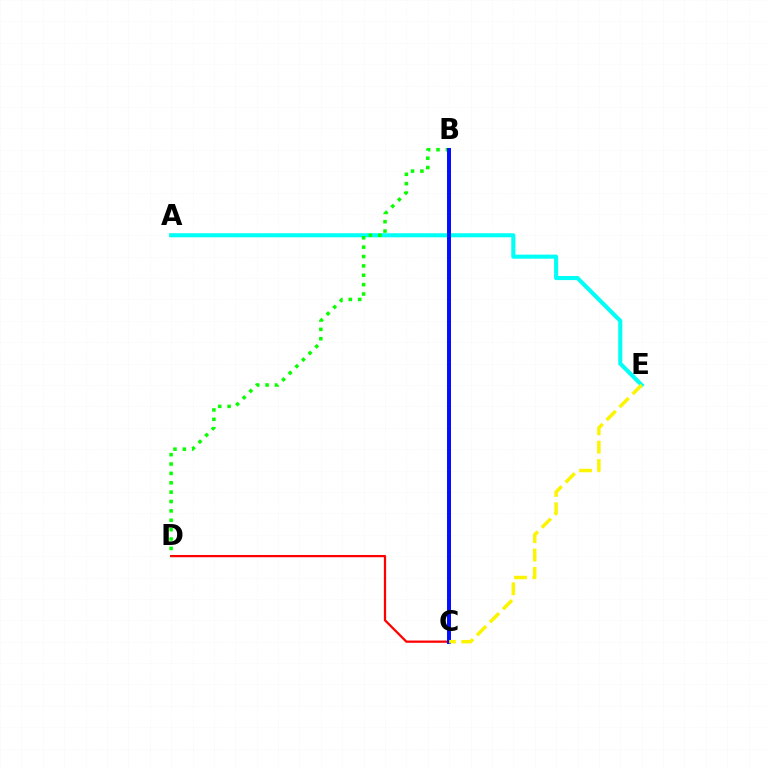{('C', 'D'): [{'color': '#ff0000', 'line_style': 'solid', 'thickness': 1.63}], ('A', 'E'): [{'color': '#00fff6', 'line_style': 'solid', 'thickness': 2.94}], ('B', 'C'): [{'color': '#ee00ff', 'line_style': 'solid', 'thickness': 1.89}, {'color': '#0010ff', 'line_style': 'solid', 'thickness': 2.85}], ('B', 'D'): [{'color': '#08ff00', 'line_style': 'dotted', 'thickness': 2.55}], ('C', 'E'): [{'color': '#fcf500', 'line_style': 'dashed', 'thickness': 2.5}]}